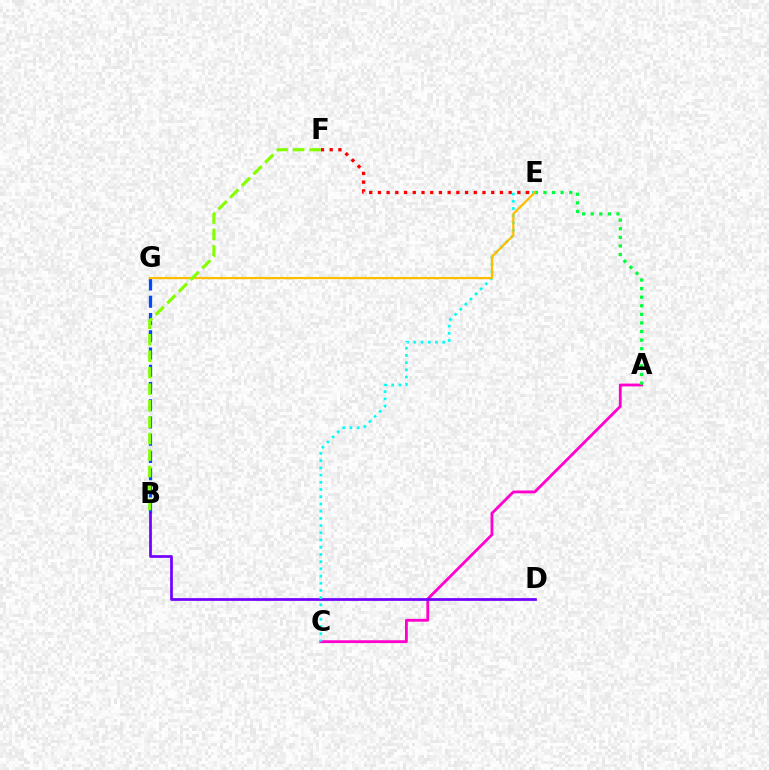{('B', 'G'): [{'color': '#004bff', 'line_style': 'dashed', 'thickness': 2.34}], ('A', 'C'): [{'color': '#ff00cf', 'line_style': 'solid', 'thickness': 2.03}], ('B', 'D'): [{'color': '#7200ff', 'line_style': 'solid', 'thickness': 1.97}], ('C', 'E'): [{'color': '#00fff6', 'line_style': 'dotted', 'thickness': 1.96}], ('A', 'E'): [{'color': '#00ff39', 'line_style': 'dotted', 'thickness': 2.33}], ('E', 'G'): [{'color': '#ffbd00', 'line_style': 'solid', 'thickness': 1.61}], ('E', 'F'): [{'color': '#ff0000', 'line_style': 'dotted', 'thickness': 2.37}], ('B', 'F'): [{'color': '#84ff00', 'line_style': 'dashed', 'thickness': 2.24}]}